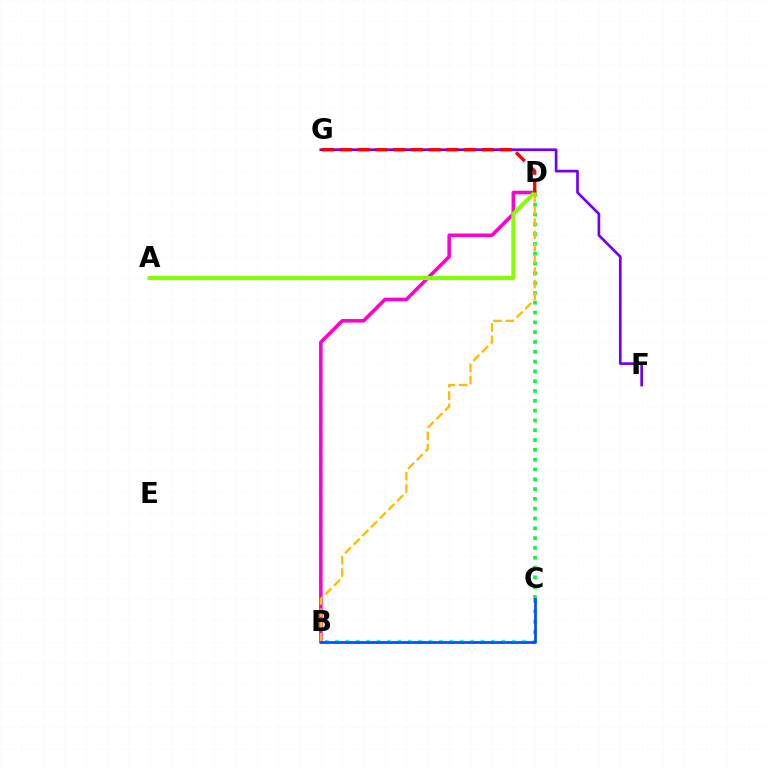{('B', 'D'): [{'color': '#ff00cf', 'line_style': 'solid', 'thickness': 2.58}, {'color': '#ffbd00', 'line_style': 'dashed', 'thickness': 1.67}], ('B', 'C'): [{'color': '#00fff6', 'line_style': 'dotted', 'thickness': 2.82}, {'color': '#004bff', 'line_style': 'solid', 'thickness': 1.94}], ('F', 'G'): [{'color': '#7200ff', 'line_style': 'solid', 'thickness': 1.94}], ('C', 'D'): [{'color': '#00ff39', 'line_style': 'dotted', 'thickness': 2.66}], ('A', 'D'): [{'color': '#84ff00', 'line_style': 'solid', 'thickness': 2.91}], ('D', 'G'): [{'color': '#ff0000', 'line_style': 'dashed', 'thickness': 2.41}]}